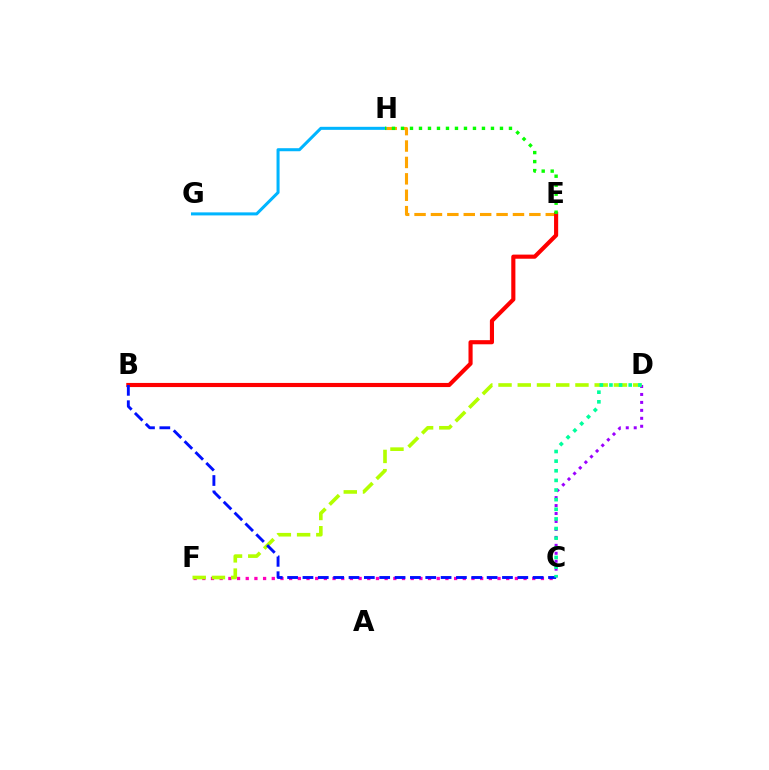{('E', 'H'): [{'color': '#ffa500', 'line_style': 'dashed', 'thickness': 2.23}, {'color': '#08ff00', 'line_style': 'dotted', 'thickness': 2.44}], ('G', 'H'): [{'color': '#00b5ff', 'line_style': 'solid', 'thickness': 2.19}], ('C', 'D'): [{'color': '#9b00ff', 'line_style': 'dotted', 'thickness': 2.16}, {'color': '#00ff9d', 'line_style': 'dotted', 'thickness': 2.62}], ('C', 'F'): [{'color': '#ff00bd', 'line_style': 'dotted', 'thickness': 2.36}], ('B', 'E'): [{'color': '#ff0000', 'line_style': 'solid', 'thickness': 2.97}], ('D', 'F'): [{'color': '#b3ff00', 'line_style': 'dashed', 'thickness': 2.61}], ('B', 'C'): [{'color': '#0010ff', 'line_style': 'dashed', 'thickness': 2.08}]}